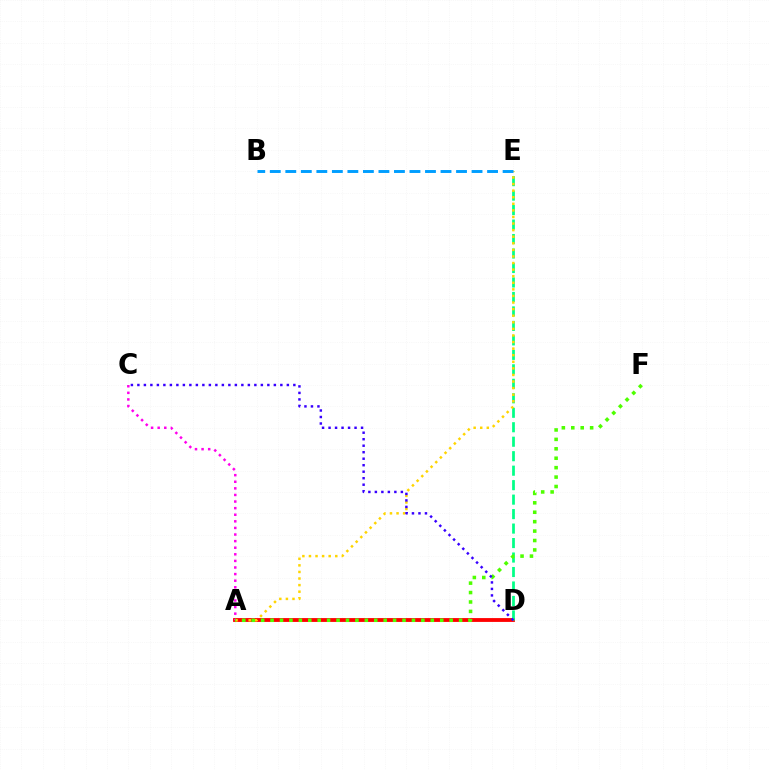{('A', 'D'): [{'color': '#ff0000', 'line_style': 'solid', 'thickness': 2.75}], ('D', 'E'): [{'color': '#00ff86', 'line_style': 'dashed', 'thickness': 1.97}], ('A', 'C'): [{'color': '#ff00ed', 'line_style': 'dotted', 'thickness': 1.79}], ('A', 'E'): [{'color': '#ffd500', 'line_style': 'dotted', 'thickness': 1.79}], ('A', 'F'): [{'color': '#4fff00', 'line_style': 'dotted', 'thickness': 2.56}], ('C', 'D'): [{'color': '#3700ff', 'line_style': 'dotted', 'thickness': 1.77}], ('B', 'E'): [{'color': '#009eff', 'line_style': 'dashed', 'thickness': 2.11}]}